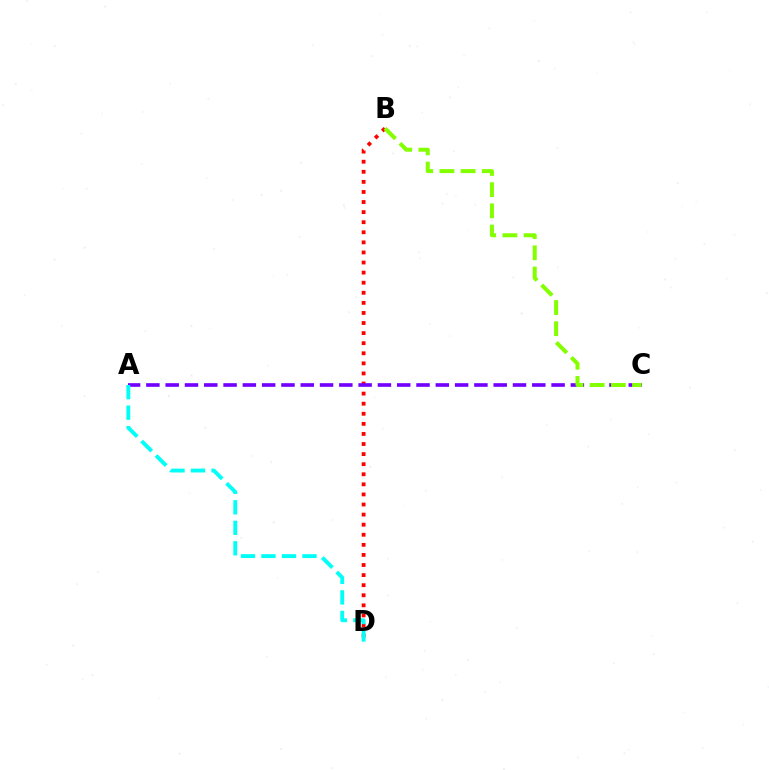{('B', 'D'): [{'color': '#ff0000', 'line_style': 'dotted', 'thickness': 2.74}], ('A', 'C'): [{'color': '#7200ff', 'line_style': 'dashed', 'thickness': 2.62}], ('B', 'C'): [{'color': '#84ff00', 'line_style': 'dashed', 'thickness': 2.88}], ('A', 'D'): [{'color': '#00fff6', 'line_style': 'dashed', 'thickness': 2.79}]}